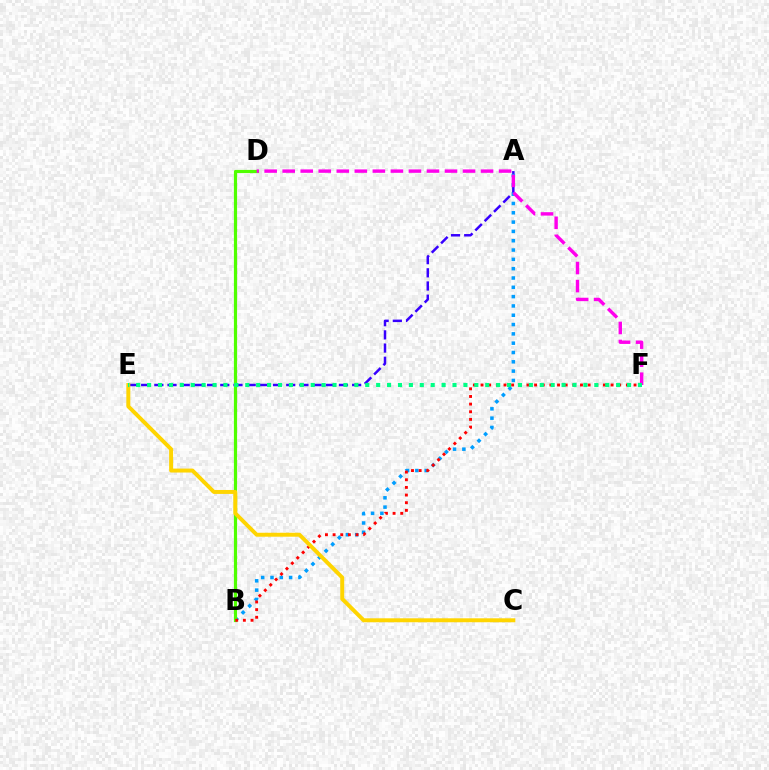{('A', 'E'): [{'color': '#3700ff', 'line_style': 'dashed', 'thickness': 1.79}], ('A', 'B'): [{'color': '#009eff', 'line_style': 'dotted', 'thickness': 2.53}], ('B', 'D'): [{'color': '#4fff00', 'line_style': 'solid', 'thickness': 2.3}], ('B', 'F'): [{'color': '#ff0000', 'line_style': 'dotted', 'thickness': 2.08}], ('D', 'F'): [{'color': '#ff00ed', 'line_style': 'dashed', 'thickness': 2.45}], ('C', 'E'): [{'color': '#ffd500', 'line_style': 'solid', 'thickness': 2.85}], ('E', 'F'): [{'color': '#00ff86', 'line_style': 'dotted', 'thickness': 2.96}]}